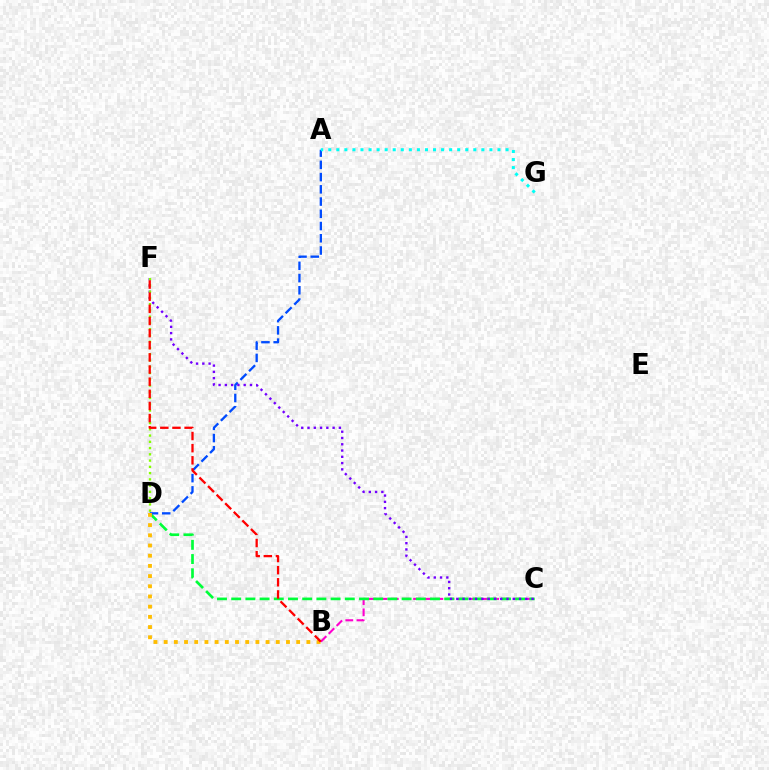{('B', 'C'): [{'color': '#ff00cf', 'line_style': 'dashed', 'thickness': 1.51}], ('C', 'D'): [{'color': '#00ff39', 'line_style': 'dashed', 'thickness': 1.93}], ('A', 'D'): [{'color': '#004bff', 'line_style': 'dashed', 'thickness': 1.66}], ('B', 'D'): [{'color': '#ffbd00', 'line_style': 'dotted', 'thickness': 2.77}], ('C', 'F'): [{'color': '#7200ff', 'line_style': 'dotted', 'thickness': 1.7}], ('A', 'G'): [{'color': '#00fff6', 'line_style': 'dotted', 'thickness': 2.19}], ('D', 'F'): [{'color': '#84ff00', 'line_style': 'dotted', 'thickness': 1.7}], ('B', 'F'): [{'color': '#ff0000', 'line_style': 'dashed', 'thickness': 1.65}]}